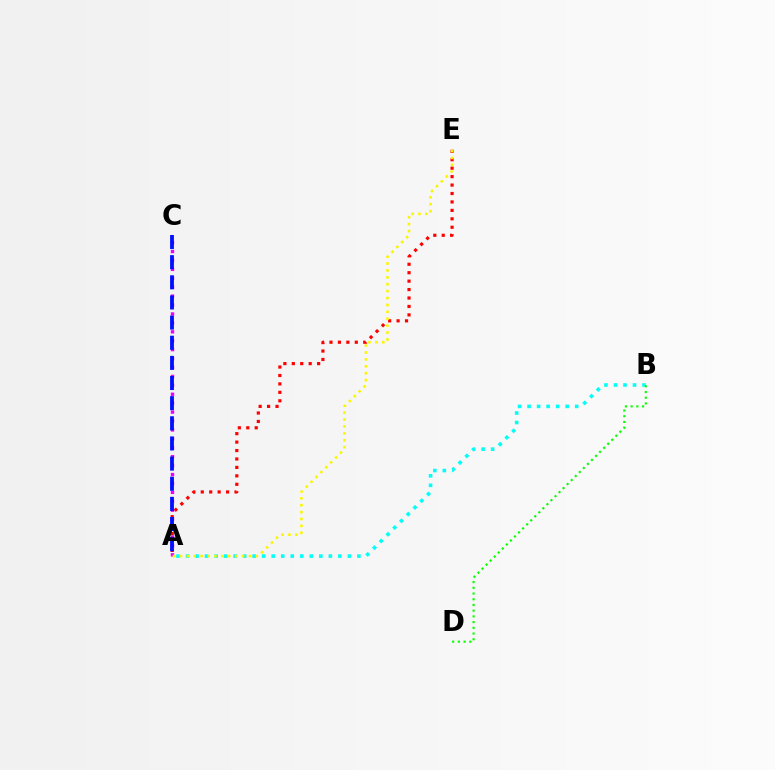{('A', 'E'): [{'color': '#ff0000', 'line_style': 'dotted', 'thickness': 2.29}, {'color': '#fcf500', 'line_style': 'dotted', 'thickness': 1.88}], ('A', 'B'): [{'color': '#00fff6', 'line_style': 'dotted', 'thickness': 2.59}], ('A', 'C'): [{'color': '#ee00ff', 'line_style': 'dotted', 'thickness': 2.42}, {'color': '#0010ff', 'line_style': 'dashed', 'thickness': 2.74}], ('B', 'D'): [{'color': '#08ff00', 'line_style': 'dotted', 'thickness': 1.55}]}